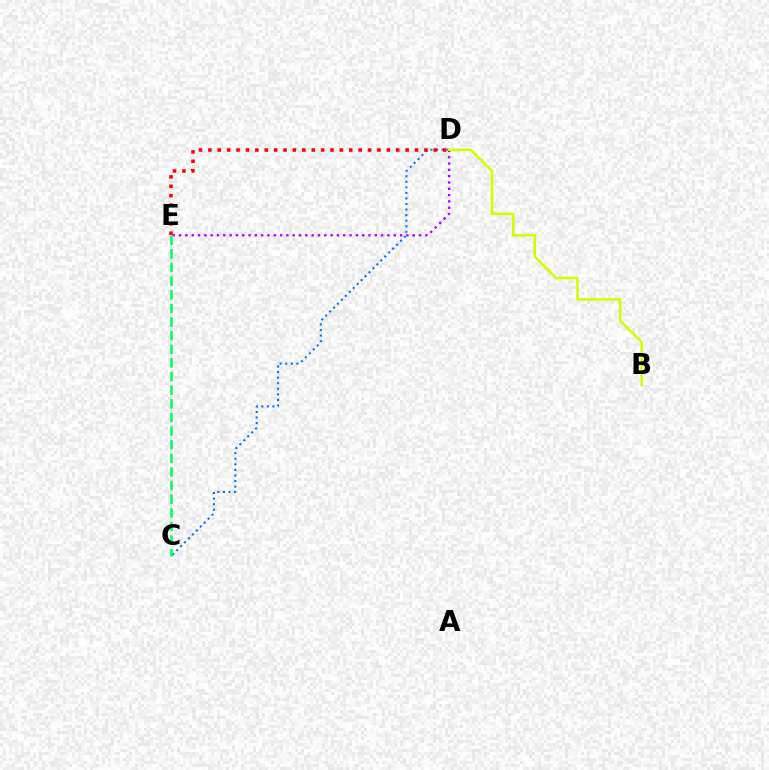{('C', 'D'): [{'color': '#0074ff', 'line_style': 'dotted', 'thickness': 1.51}], ('D', 'E'): [{'color': '#ff0000', 'line_style': 'dotted', 'thickness': 2.55}, {'color': '#b900ff', 'line_style': 'dotted', 'thickness': 1.72}], ('B', 'D'): [{'color': '#d1ff00', 'line_style': 'solid', 'thickness': 1.83}], ('C', 'E'): [{'color': '#00ff5c', 'line_style': 'dashed', 'thickness': 1.85}]}